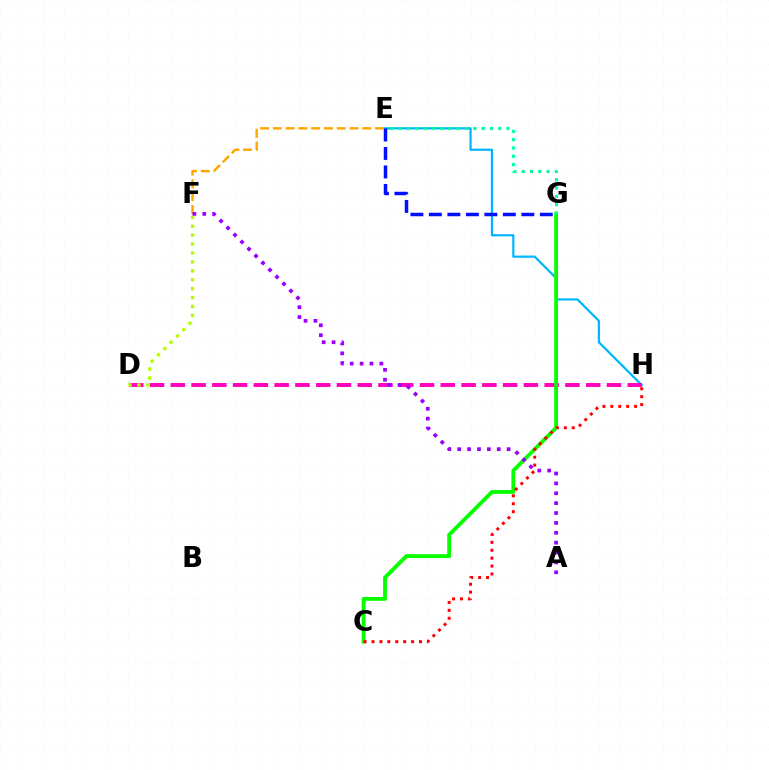{('E', 'H'): [{'color': '#00b5ff', 'line_style': 'solid', 'thickness': 1.59}], ('E', 'G'): [{'color': '#0010ff', 'line_style': 'dashed', 'thickness': 2.51}, {'color': '#00ff9d', 'line_style': 'dotted', 'thickness': 2.26}], ('D', 'H'): [{'color': '#ff00bd', 'line_style': 'dashed', 'thickness': 2.82}], ('E', 'F'): [{'color': '#ffa500', 'line_style': 'dashed', 'thickness': 1.74}], ('C', 'G'): [{'color': '#08ff00', 'line_style': 'solid', 'thickness': 2.77}], ('D', 'F'): [{'color': '#b3ff00', 'line_style': 'dotted', 'thickness': 2.42}], ('A', 'F'): [{'color': '#9b00ff', 'line_style': 'dotted', 'thickness': 2.69}], ('C', 'H'): [{'color': '#ff0000', 'line_style': 'dotted', 'thickness': 2.15}]}